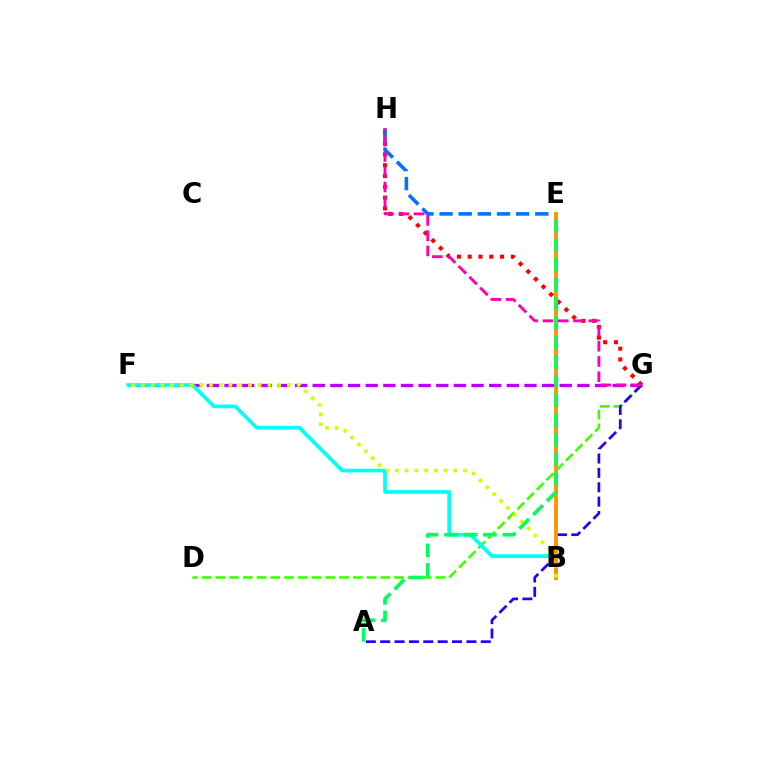{('G', 'H'): [{'color': '#ff0000', 'line_style': 'dotted', 'thickness': 2.93}, {'color': '#ff00ac', 'line_style': 'dashed', 'thickness': 2.07}], ('D', 'G'): [{'color': '#3dff00', 'line_style': 'dashed', 'thickness': 1.87}], ('F', 'G'): [{'color': '#b900ff', 'line_style': 'dashed', 'thickness': 2.4}], ('E', 'H'): [{'color': '#0074ff', 'line_style': 'dashed', 'thickness': 2.6}], ('A', 'G'): [{'color': '#2500ff', 'line_style': 'dashed', 'thickness': 1.95}], ('B', 'F'): [{'color': '#00fff6', 'line_style': 'solid', 'thickness': 2.65}, {'color': '#d1ff00', 'line_style': 'dotted', 'thickness': 2.65}], ('B', 'E'): [{'color': '#ff9400', 'line_style': 'solid', 'thickness': 2.77}], ('A', 'E'): [{'color': '#00ff5c', 'line_style': 'dashed', 'thickness': 2.64}]}